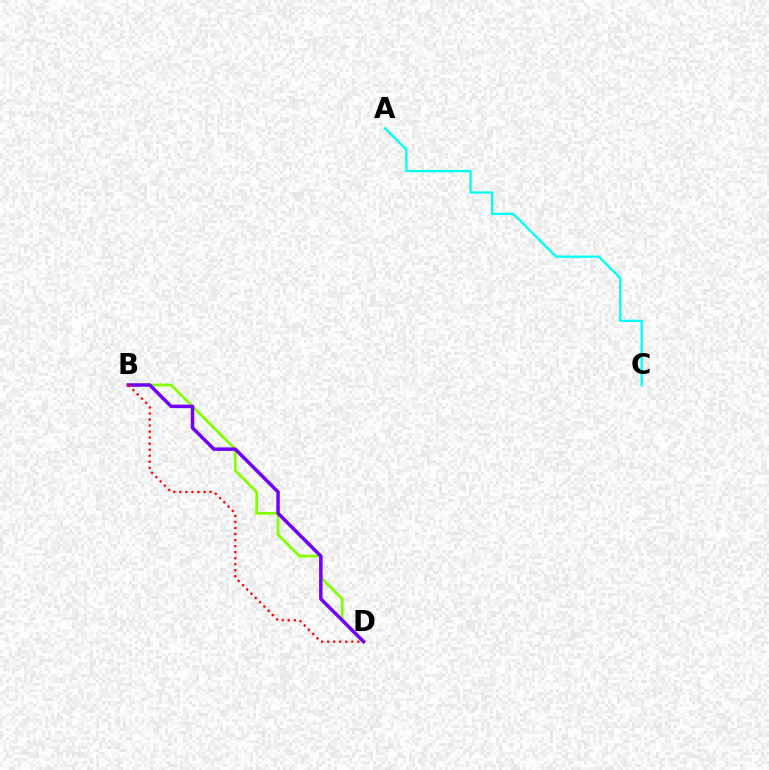{('A', 'C'): [{'color': '#00fff6', 'line_style': 'solid', 'thickness': 1.66}], ('B', 'D'): [{'color': '#84ff00', 'line_style': 'solid', 'thickness': 1.99}, {'color': '#7200ff', 'line_style': 'solid', 'thickness': 2.51}, {'color': '#ff0000', 'line_style': 'dotted', 'thickness': 1.64}]}